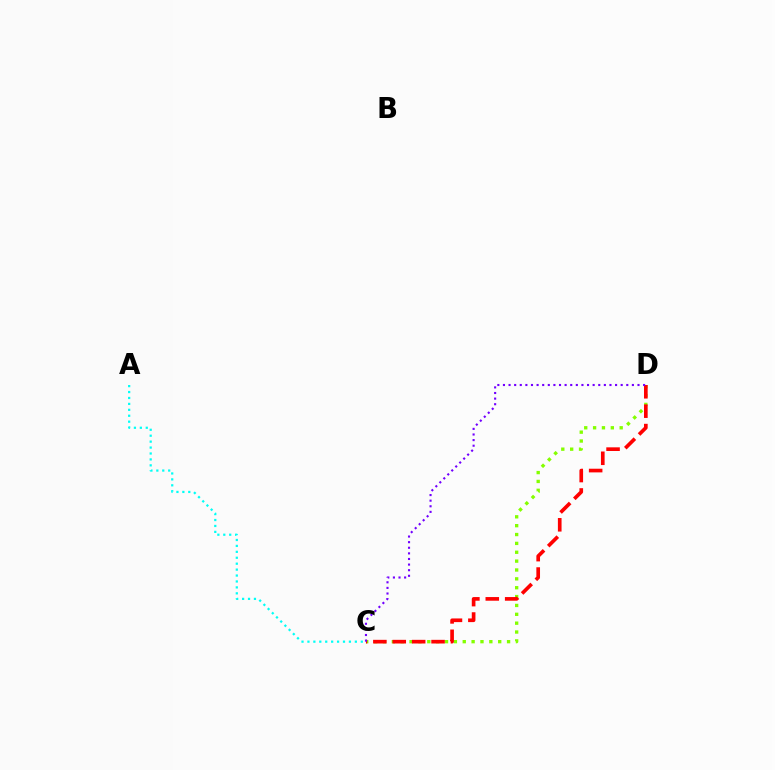{('A', 'C'): [{'color': '#00fff6', 'line_style': 'dotted', 'thickness': 1.61}], ('C', 'D'): [{'color': '#84ff00', 'line_style': 'dotted', 'thickness': 2.41}, {'color': '#ff0000', 'line_style': 'dashed', 'thickness': 2.64}, {'color': '#7200ff', 'line_style': 'dotted', 'thickness': 1.52}]}